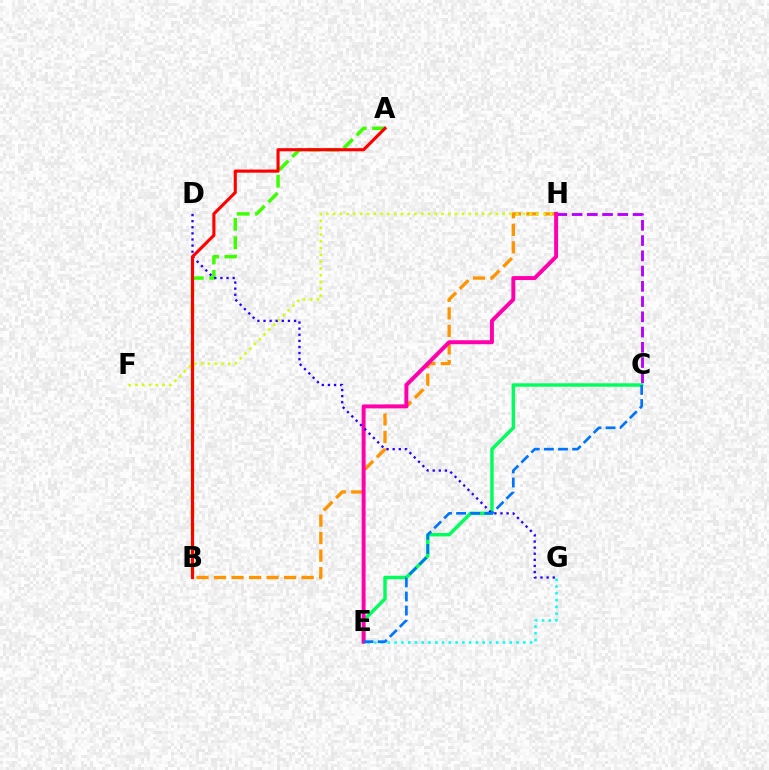{('C', 'E'): [{'color': '#00ff5c', 'line_style': 'solid', 'thickness': 2.48}, {'color': '#0074ff', 'line_style': 'dashed', 'thickness': 1.92}], ('C', 'H'): [{'color': '#b900ff', 'line_style': 'dashed', 'thickness': 2.07}], ('A', 'B'): [{'color': '#3dff00', 'line_style': 'dashed', 'thickness': 2.49}, {'color': '#ff0000', 'line_style': 'solid', 'thickness': 2.25}], ('B', 'H'): [{'color': '#ff9400', 'line_style': 'dashed', 'thickness': 2.38}], ('E', 'H'): [{'color': '#ff00ac', 'line_style': 'solid', 'thickness': 2.84}], ('E', 'G'): [{'color': '#00fff6', 'line_style': 'dotted', 'thickness': 1.84}], ('D', 'G'): [{'color': '#2500ff', 'line_style': 'dotted', 'thickness': 1.66}], ('F', 'H'): [{'color': '#d1ff00', 'line_style': 'dotted', 'thickness': 1.84}]}